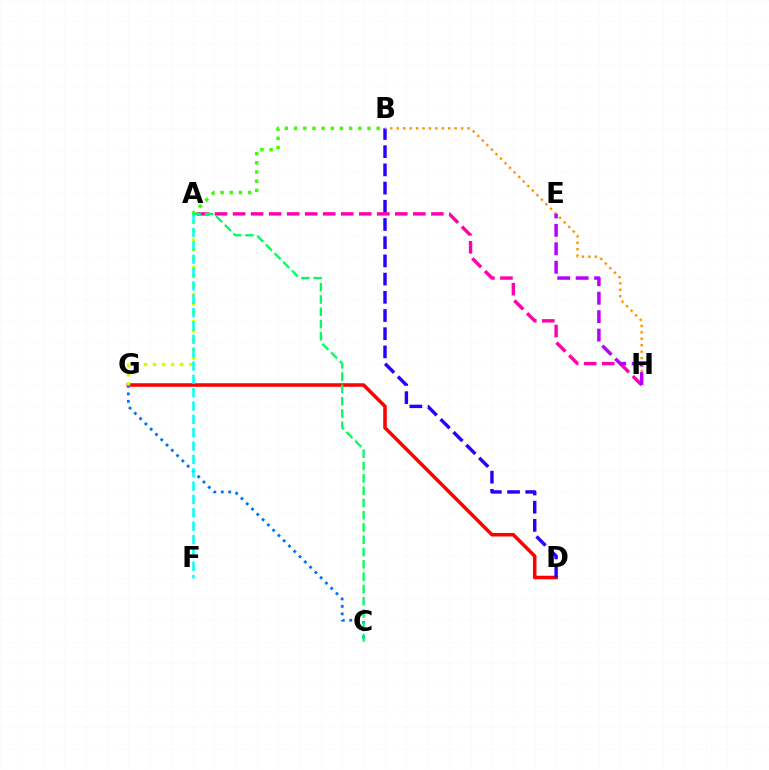{('D', 'G'): [{'color': '#ff0000', 'line_style': 'solid', 'thickness': 2.55}], ('B', 'D'): [{'color': '#2500ff', 'line_style': 'dashed', 'thickness': 2.47}], ('C', 'G'): [{'color': '#0074ff', 'line_style': 'dotted', 'thickness': 2.03}], ('B', 'H'): [{'color': '#ff9400', 'line_style': 'dotted', 'thickness': 1.75}], ('A', 'H'): [{'color': '#ff00ac', 'line_style': 'dashed', 'thickness': 2.45}], ('A', 'B'): [{'color': '#3dff00', 'line_style': 'dotted', 'thickness': 2.49}], ('A', 'G'): [{'color': '#d1ff00', 'line_style': 'dotted', 'thickness': 2.46}], ('A', 'C'): [{'color': '#00ff5c', 'line_style': 'dashed', 'thickness': 1.67}], ('A', 'F'): [{'color': '#00fff6', 'line_style': 'dashed', 'thickness': 1.81}], ('E', 'H'): [{'color': '#b900ff', 'line_style': 'dashed', 'thickness': 2.5}]}